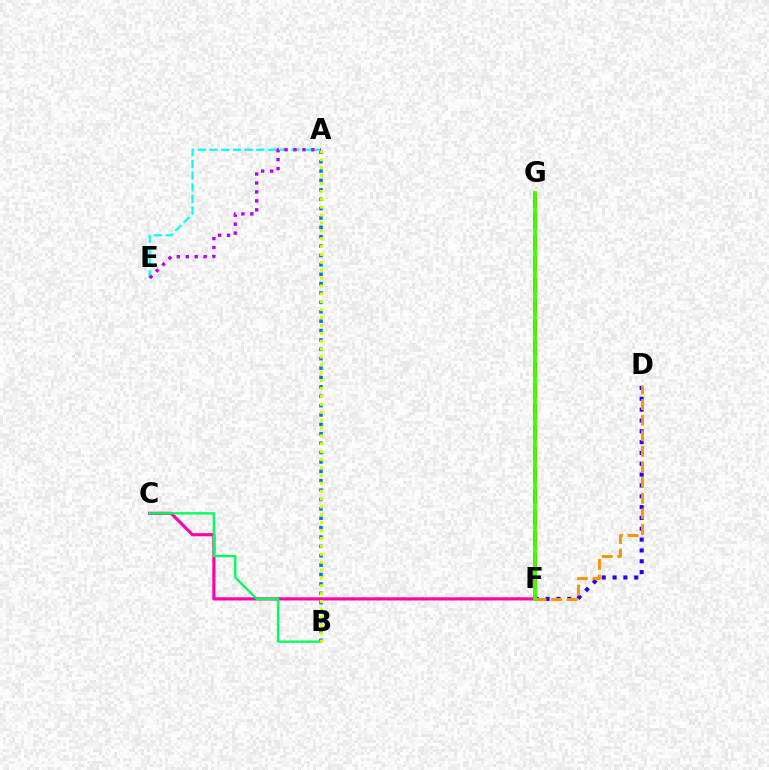{('D', 'F'): [{'color': '#2500ff', 'line_style': 'dotted', 'thickness': 2.94}, {'color': '#ff9400', 'line_style': 'dashed', 'thickness': 2.12}], ('C', 'F'): [{'color': '#ff00ac', 'line_style': 'solid', 'thickness': 2.26}], ('A', 'B'): [{'color': '#0074ff', 'line_style': 'dotted', 'thickness': 2.55}, {'color': '#d1ff00', 'line_style': 'dotted', 'thickness': 2.14}], ('A', 'E'): [{'color': '#00fff6', 'line_style': 'dashed', 'thickness': 1.59}, {'color': '#b900ff', 'line_style': 'dotted', 'thickness': 2.43}], ('F', 'G'): [{'color': '#ff0000', 'line_style': 'dashed', 'thickness': 2.87}, {'color': '#3dff00', 'line_style': 'solid', 'thickness': 2.69}], ('B', 'C'): [{'color': '#00ff5c', 'line_style': 'solid', 'thickness': 1.7}]}